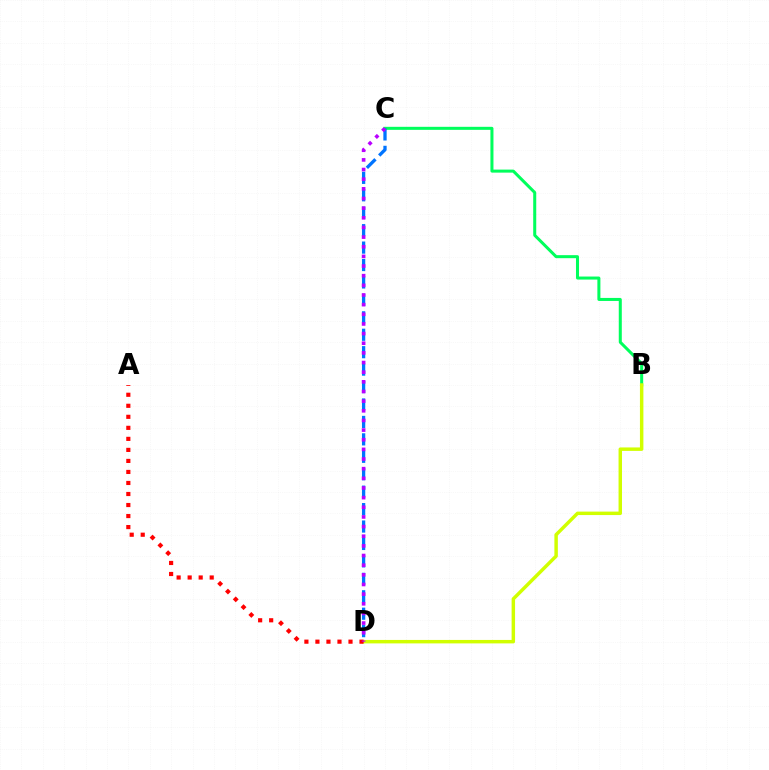{('B', 'C'): [{'color': '#00ff5c', 'line_style': 'solid', 'thickness': 2.18}], ('C', 'D'): [{'color': '#0074ff', 'line_style': 'dashed', 'thickness': 2.37}, {'color': '#b900ff', 'line_style': 'dotted', 'thickness': 2.62}], ('B', 'D'): [{'color': '#d1ff00', 'line_style': 'solid', 'thickness': 2.49}], ('A', 'D'): [{'color': '#ff0000', 'line_style': 'dotted', 'thickness': 3.0}]}